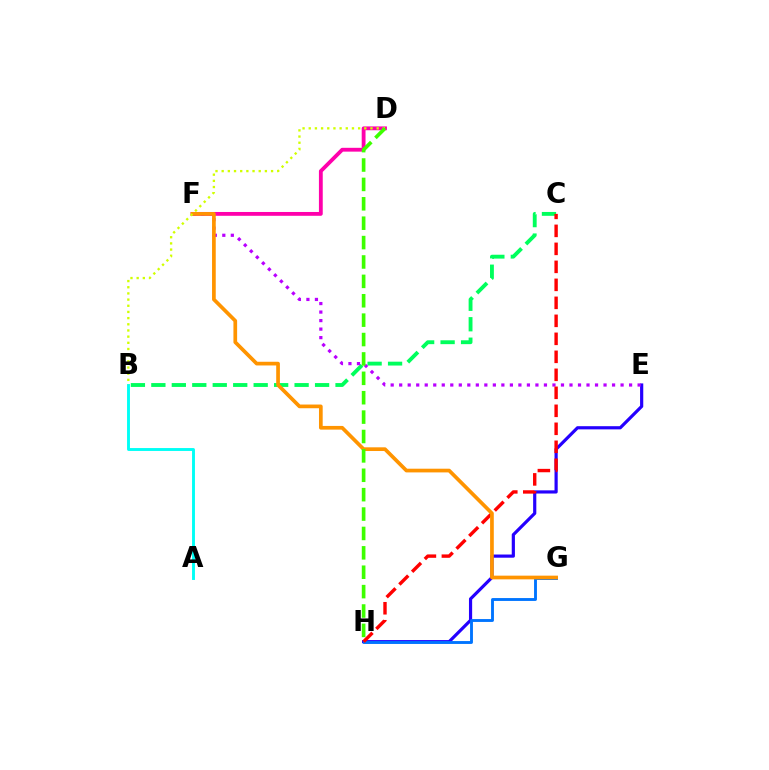{('A', 'B'): [{'color': '#00fff6', 'line_style': 'solid', 'thickness': 2.09}], ('E', 'H'): [{'color': '#2500ff', 'line_style': 'solid', 'thickness': 2.29}], ('G', 'H'): [{'color': '#0074ff', 'line_style': 'solid', 'thickness': 2.07}], ('B', 'C'): [{'color': '#00ff5c', 'line_style': 'dashed', 'thickness': 2.78}], ('D', 'F'): [{'color': '#ff00ac', 'line_style': 'solid', 'thickness': 2.75}], ('E', 'F'): [{'color': '#b900ff', 'line_style': 'dotted', 'thickness': 2.31}], ('C', 'H'): [{'color': '#ff0000', 'line_style': 'dashed', 'thickness': 2.44}], ('F', 'G'): [{'color': '#ff9400', 'line_style': 'solid', 'thickness': 2.66}], ('B', 'D'): [{'color': '#d1ff00', 'line_style': 'dotted', 'thickness': 1.68}], ('D', 'H'): [{'color': '#3dff00', 'line_style': 'dashed', 'thickness': 2.63}]}